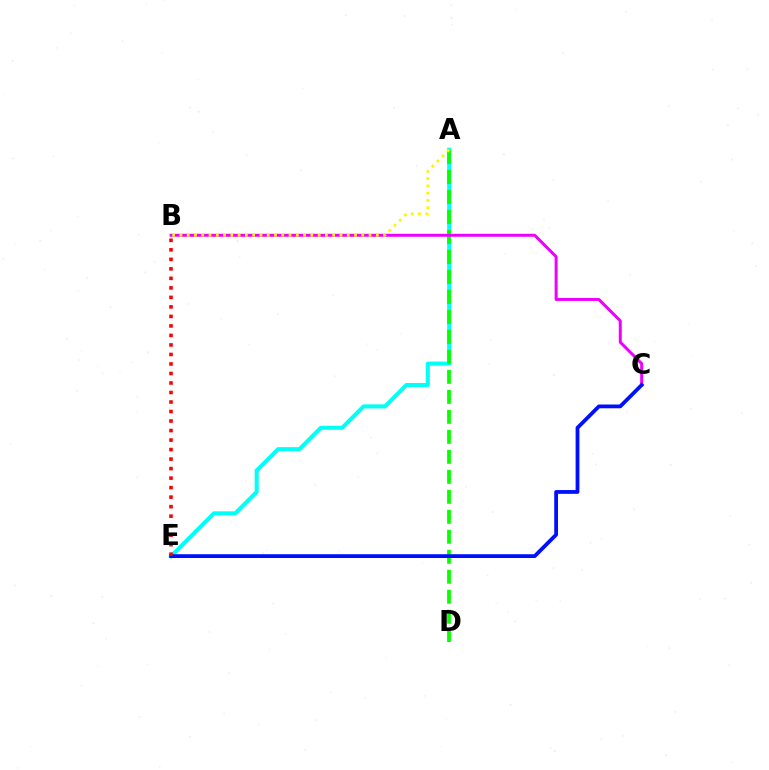{('A', 'E'): [{'color': '#00fff6', 'line_style': 'solid', 'thickness': 2.9}], ('A', 'D'): [{'color': '#08ff00', 'line_style': 'dashed', 'thickness': 2.72}], ('B', 'C'): [{'color': '#ee00ff', 'line_style': 'solid', 'thickness': 2.14}], ('C', 'E'): [{'color': '#0010ff', 'line_style': 'solid', 'thickness': 2.73}], ('B', 'E'): [{'color': '#ff0000', 'line_style': 'dotted', 'thickness': 2.58}], ('A', 'B'): [{'color': '#fcf500', 'line_style': 'dotted', 'thickness': 1.98}]}